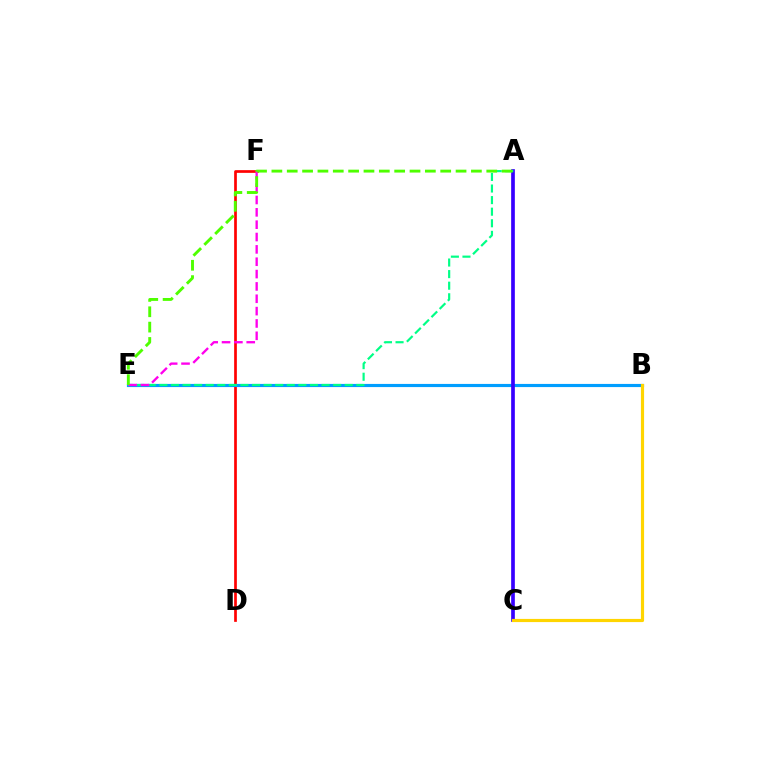{('D', 'F'): [{'color': '#ff0000', 'line_style': 'solid', 'thickness': 1.94}], ('B', 'E'): [{'color': '#009eff', 'line_style': 'solid', 'thickness': 2.27}], ('A', 'C'): [{'color': '#3700ff', 'line_style': 'solid', 'thickness': 2.65}], ('A', 'E'): [{'color': '#00ff86', 'line_style': 'dashed', 'thickness': 1.57}, {'color': '#4fff00', 'line_style': 'dashed', 'thickness': 2.09}], ('B', 'C'): [{'color': '#ffd500', 'line_style': 'solid', 'thickness': 2.29}], ('E', 'F'): [{'color': '#ff00ed', 'line_style': 'dashed', 'thickness': 1.68}]}